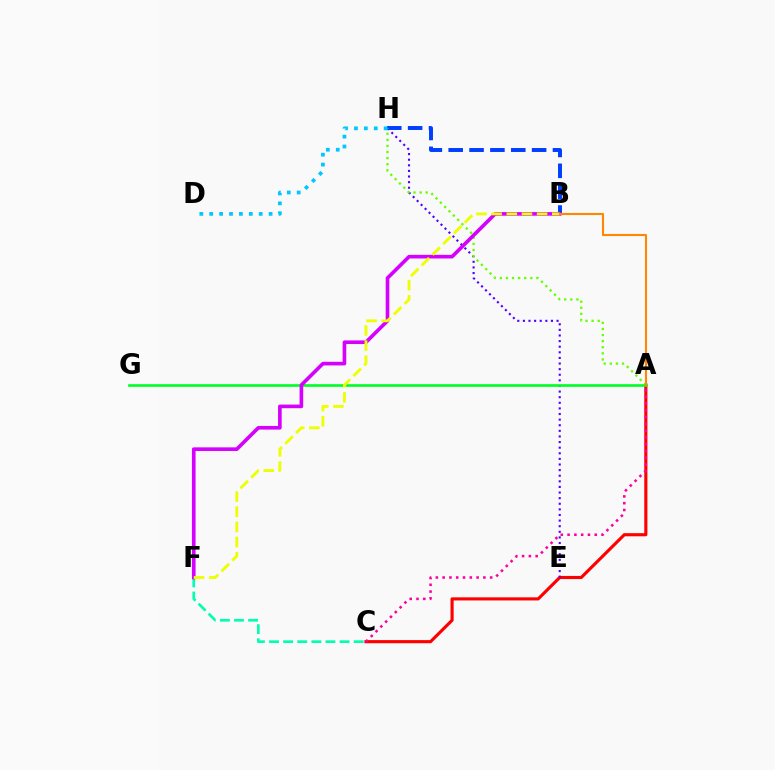{('A', 'C'): [{'color': '#ff0000', 'line_style': 'solid', 'thickness': 2.25}, {'color': '#ff00a0', 'line_style': 'dotted', 'thickness': 1.84}], ('E', 'H'): [{'color': '#4f00ff', 'line_style': 'dotted', 'thickness': 1.52}], ('B', 'H'): [{'color': '#003fff', 'line_style': 'dashed', 'thickness': 2.83}], ('A', 'H'): [{'color': '#66ff00', 'line_style': 'dotted', 'thickness': 1.66}], ('D', 'H'): [{'color': '#00c7ff', 'line_style': 'dotted', 'thickness': 2.69}], ('A', 'G'): [{'color': '#00ff27', 'line_style': 'solid', 'thickness': 1.9}], ('C', 'F'): [{'color': '#00ffaf', 'line_style': 'dashed', 'thickness': 1.92}], ('B', 'F'): [{'color': '#d600ff', 'line_style': 'solid', 'thickness': 2.62}, {'color': '#eeff00', 'line_style': 'dashed', 'thickness': 2.06}], ('A', 'B'): [{'color': '#ff8800', 'line_style': 'solid', 'thickness': 1.51}]}